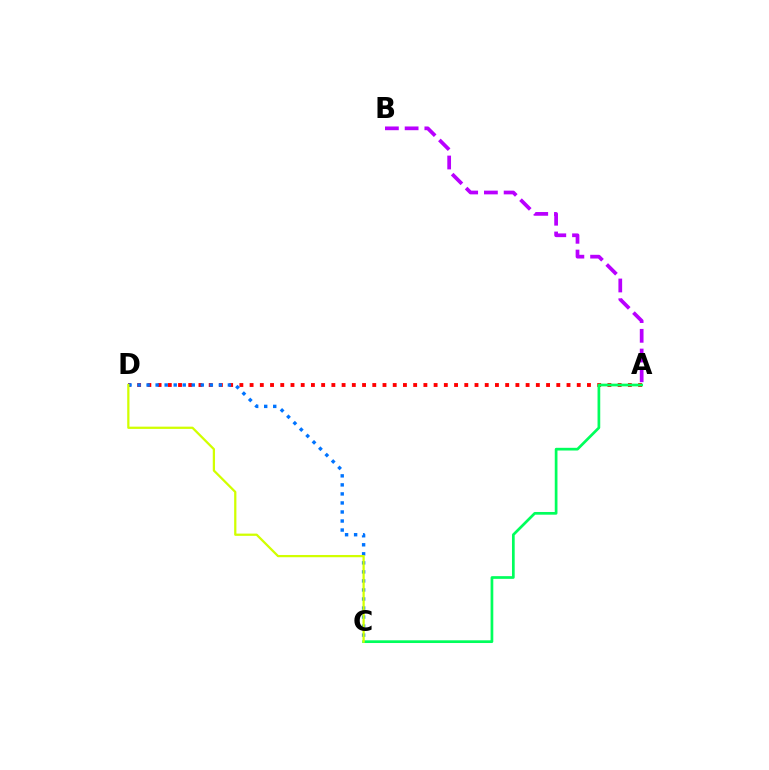{('A', 'D'): [{'color': '#ff0000', 'line_style': 'dotted', 'thickness': 2.78}], ('A', 'B'): [{'color': '#b900ff', 'line_style': 'dashed', 'thickness': 2.68}], ('C', 'D'): [{'color': '#0074ff', 'line_style': 'dotted', 'thickness': 2.45}, {'color': '#d1ff00', 'line_style': 'solid', 'thickness': 1.62}], ('A', 'C'): [{'color': '#00ff5c', 'line_style': 'solid', 'thickness': 1.95}]}